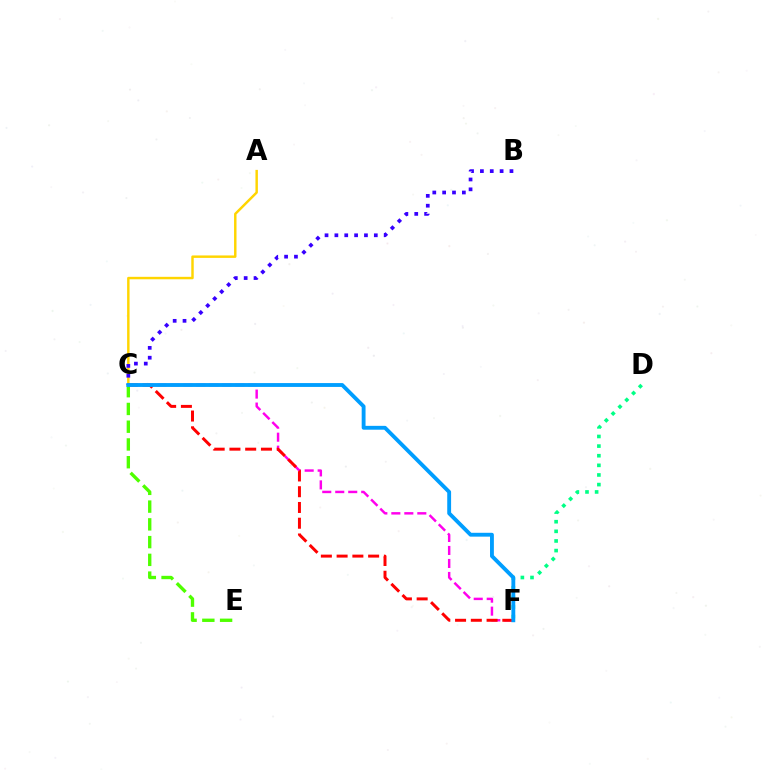{('C', 'E'): [{'color': '#4fff00', 'line_style': 'dashed', 'thickness': 2.41}], ('C', 'F'): [{'color': '#ff00ed', 'line_style': 'dashed', 'thickness': 1.76}, {'color': '#ff0000', 'line_style': 'dashed', 'thickness': 2.14}, {'color': '#009eff', 'line_style': 'solid', 'thickness': 2.78}], ('A', 'C'): [{'color': '#ffd500', 'line_style': 'solid', 'thickness': 1.77}], ('D', 'F'): [{'color': '#00ff86', 'line_style': 'dotted', 'thickness': 2.61}], ('B', 'C'): [{'color': '#3700ff', 'line_style': 'dotted', 'thickness': 2.68}]}